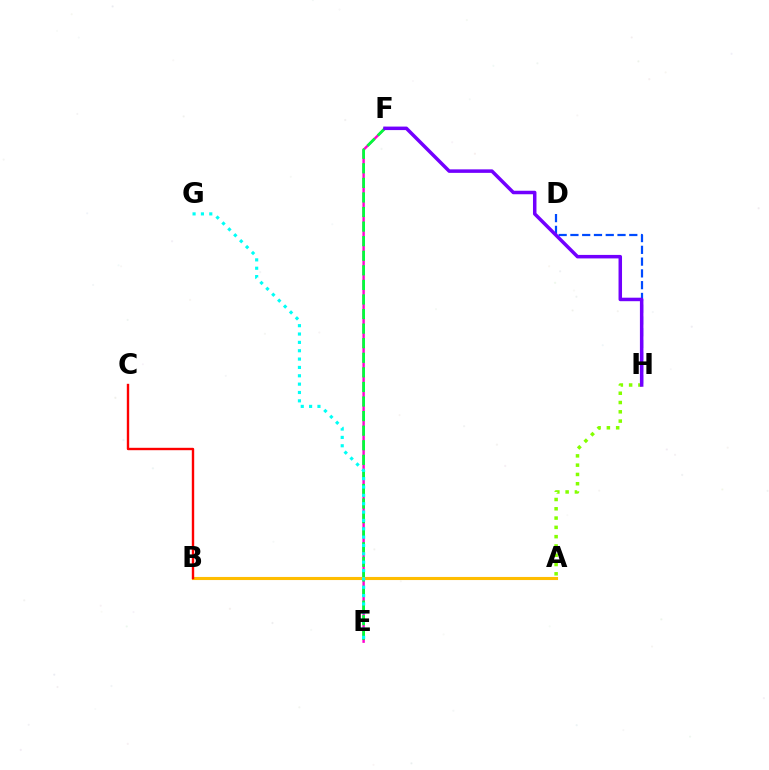{('E', 'F'): [{'color': '#ff00cf', 'line_style': 'solid', 'thickness': 1.74}, {'color': '#00ff39', 'line_style': 'dashed', 'thickness': 1.98}], ('A', 'B'): [{'color': '#ffbd00', 'line_style': 'solid', 'thickness': 2.23}], ('B', 'C'): [{'color': '#ff0000', 'line_style': 'solid', 'thickness': 1.72}], ('D', 'H'): [{'color': '#004bff', 'line_style': 'dashed', 'thickness': 1.6}], ('A', 'H'): [{'color': '#84ff00', 'line_style': 'dotted', 'thickness': 2.52}], ('E', 'G'): [{'color': '#00fff6', 'line_style': 'dotted', 'thickness': 2.27}], ('F', 'H'): [{'color': '#7200ff', 'line_style': 'solid', 'thickness': 2.52}]}